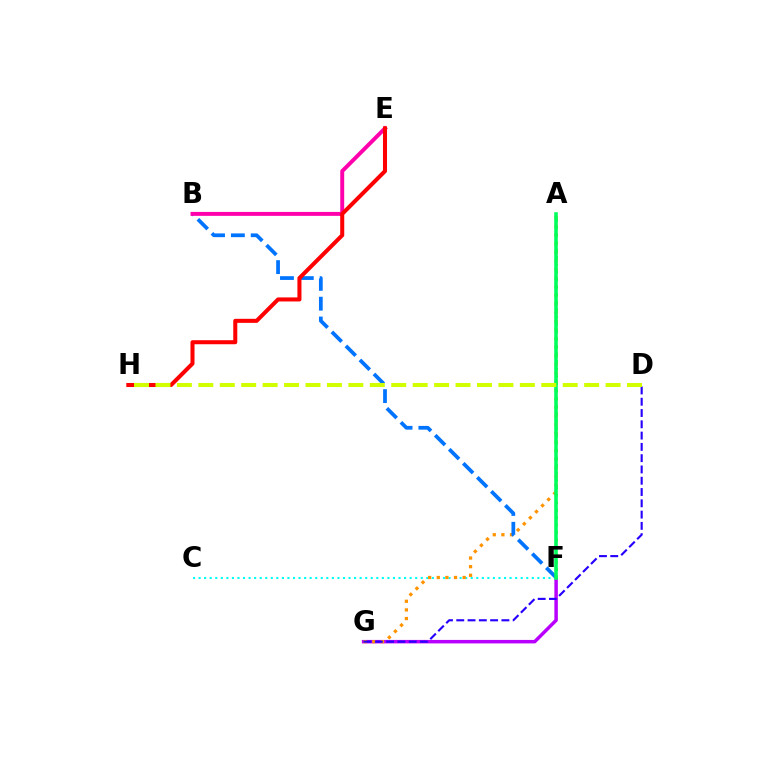{('F', 'G'): [{'color': '#b900ff', 'line_style': 'solid', 'thickness': 2.51}], ('C', 'F'): [{'color': '#00fff6', 'line_style': 'dotted', 'thickness': 1.51}], ('A', 'G'): [{'color': '#ff9400', 'line_style': 'dotted', 'thickness': 2.34}], ('A', 'F'): [{'color': '#3dff00', 'line_style': 'dotted', 'thickness': 2.02}, {'color': '#00ff5c', 'line_style': 'solid', 'thickness': 2.57}], ('B', 'F'): [{'color': '#0074ff', 'line_style': 'dashed', 'thickness': 2.69}], ('B', 'E'): [{'color': '#ff00ac', 'line_style': 'solid', 'thickness': 2.83}], ('D', 'G'): [{'color': '#2500ff', 'line_style': 'dashed', 'thickness': 1.53}], ('E', 'H'): [{'color': '#ff0000', 'line_style': 'solid', 'thickness': 2.91}], ('D', 'H'): [{'color': '#d1ff00', 'line_style': 'dashed', 'thickness': 2.91}]}